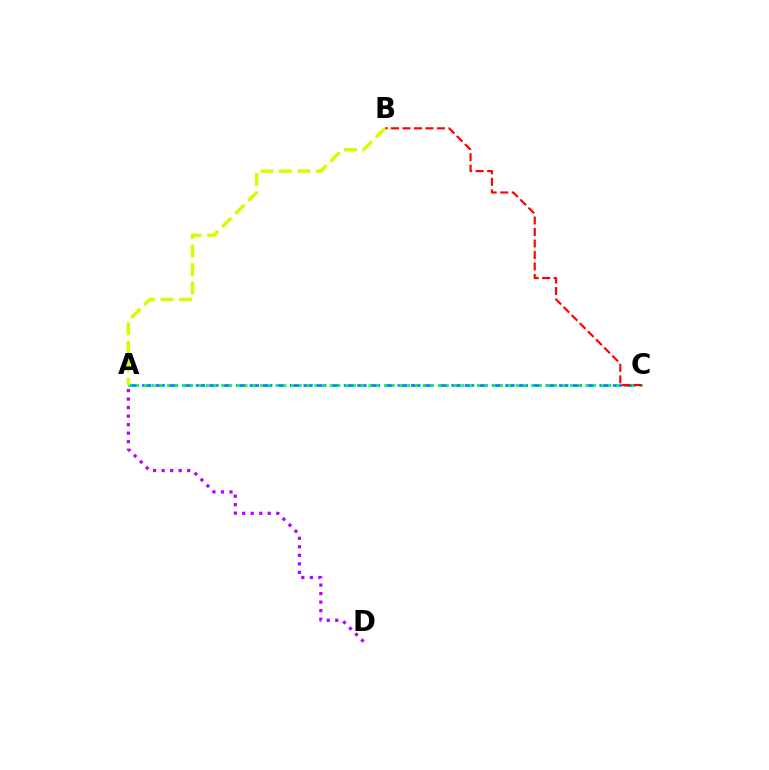{('A', 'C'): [{'color': '#0074ff', 'line_style': 'dashed', 'thickness': 1.83}, {'color': '#00ff5c', 'line_style': 'dotted', 'thickness': 2.1}], ('A', 'D'): [{'color': '#b900ff', 'line_style': 'dotted', 'thickness': 2.32}], ('B', 'C'): [{'color': '#ff0000', 'line_style': 'dashed', 'thickness': 1.56}], ('A', 'B'): [{'color': '#d1ff00', 'line_style': 'dashed', 'thickness': 2.51}]}